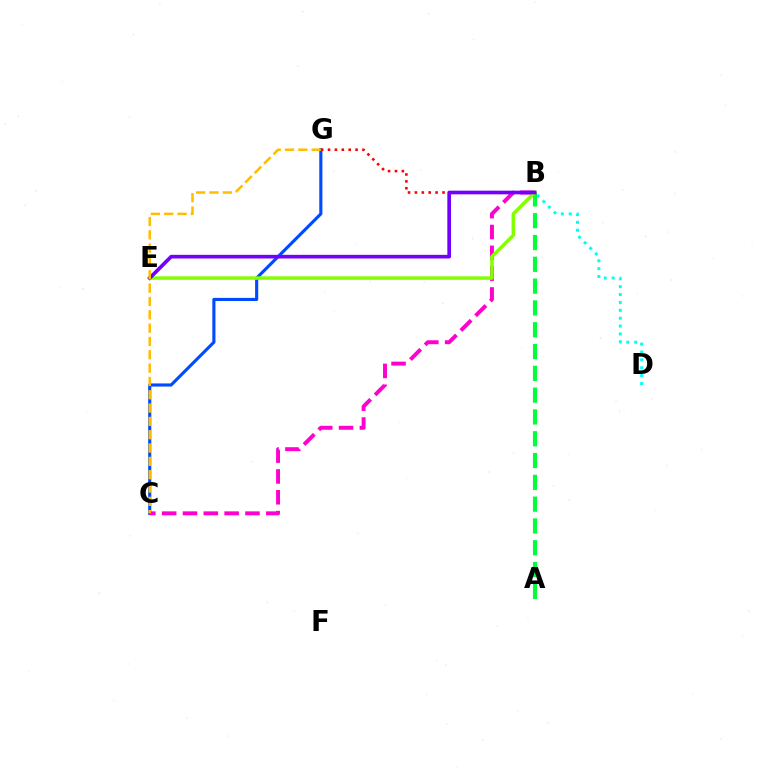{('C', 'G'): [{'color': '#004bff', 'line_style': 'solid', 'thickness': 2.25}, {'color': '#ffbd00', 'line_style': 'dashed', 'thickness': 1.81}], ('B', 'G'): [{'color': '#ff0000', 'line_style': 'dotted', 'thickness': 1.87}], ('B', 'D'): [{'color': '#00fff6', 'line_style': 'dotted', 'thickness': 2.14}], ('A', 'B'): [{'color': '#00ff39', 'line_style': 'dashed', 'thickness': 2.96}], ('B', 'C'): [{'color': '#ff00cf', 'line_style': 'dashed', 'thickness': 2.83}], ('B', 'E'): [{'color': '#84ff00', 'line_style': 'solid', 'thickness': 2.52}, {'color': '#7200ff', 'line_style': 'solid', 'thickness': 2.64}]}